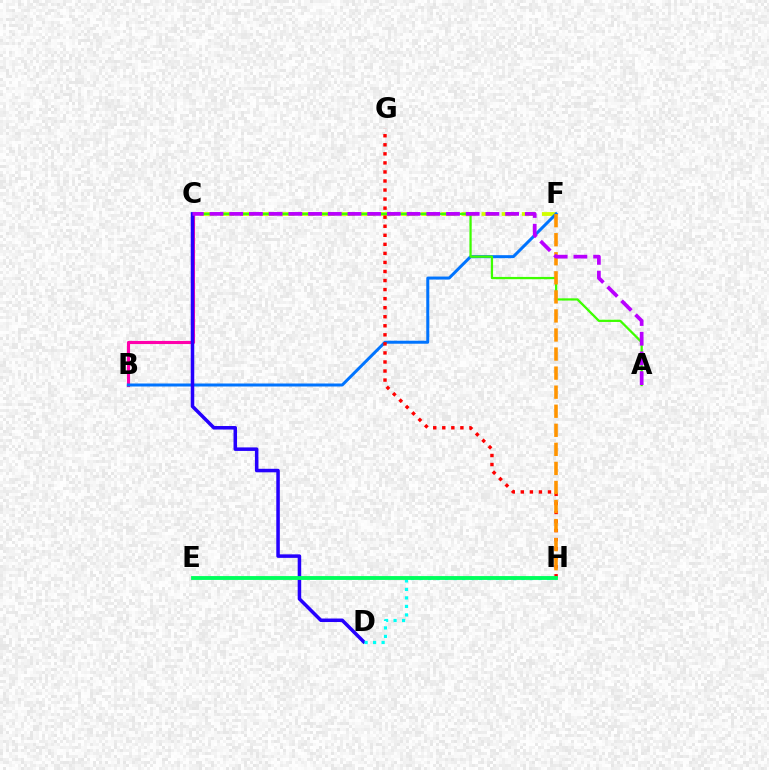{('B', 'C'): [{'color': '#ff00ac', 'line_style': 'solid', 'thickness': 2.24}], ('C', 'F'): [{'color': '#d1ff00', 'line_style': 'dashed', 'thickness': 2.73}], ('B', 'F'): [{'color': '#0074ff', 'line_style': 'solid', 'thickness': 2.16}], ('G', 'H'): [{'color': '#ff0000', 'line_style': 'dotted', 'thickness': 2.46}], ('A', 'C'): [{'color': '#3dff00', 'line_style': 'solid', 'thickness': 1.62}, {'color': '#b900ff', 'line_style': 'dashed', 'thickness': 2.68}], ('F', 'H'): [{'color': '#ff9400', 'line_style': 'dashed', 'thickness': 2.59}], ('C', 'D'): [{'color': '#2500ff', 'line_style': 'solid', 'thickness': 2.53}], ('D', 'H'): [{'color': '#00fff6', 'line_style': 'dotted', 'thickness': 2.31}], ('E', 'H'): [{'color': '#00ff5c', 'line_style': 'solid', 'thickness': 2.77}]}